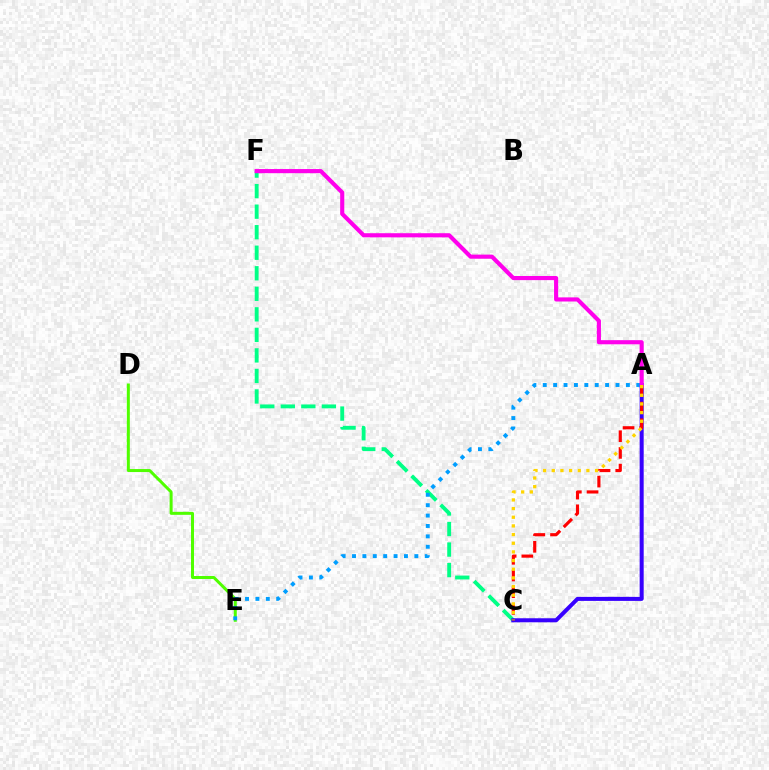{('D', 'E'): [{'color': '#4fff00', 'line_style': 'solid', 'thickness': 2.16}], ('C', 'F'): [{'color': '#00ff86', 'line_style': 'dashed', 'thickness': 2.79}], ('A', 'C'): [{'color': '#3700ff', 'line_style': 'solid', 'thickness': 2.9}, {'color': '#ff0000', 'line_style': 'dashed', 'thickness': 2.27}, {'color': '#ffd500', 'line_style': 'dotted', 'thickness': 2.35}], ('A', 'E'): [{'color': '#009eff', 'line_style': 'dotted', 'thickness': 2.82}], ('A', 'F'): [{'color': '#ff00ed', 'line_style': 'solid', 'thickness': 2.97}]}